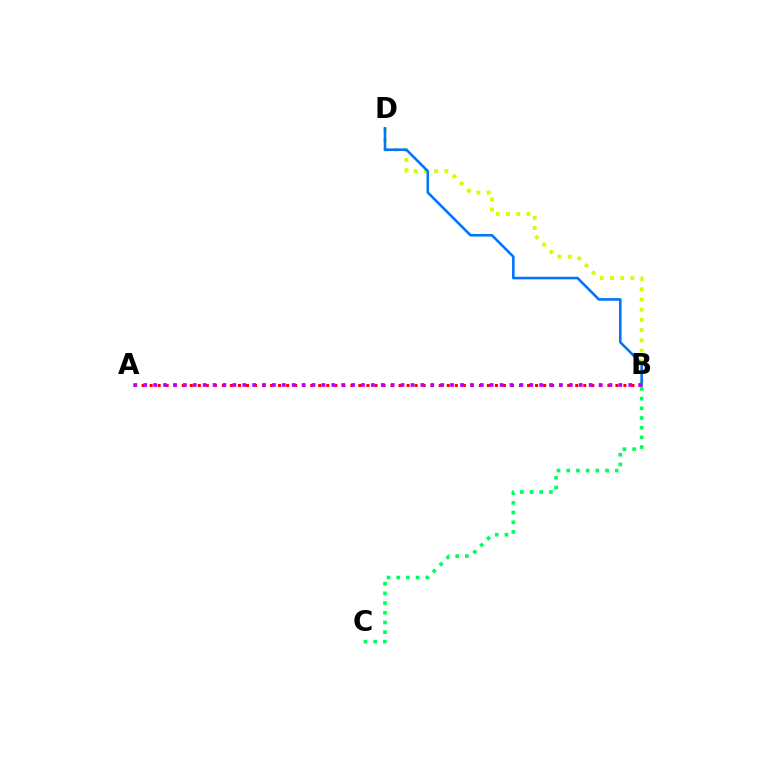{('A', 'B'): [{'color': '#ff0000', 'line_style': 'dotted', 'thickness': 2.18}, {'color': '#b900ff', 'line_style': 'dotted', 'thickness': 2.69}], ('B', 'C'): [{'color': '#00ff5c', 'line_style': 'dotted', 'thickness': 2.63}], ('B', 'D'): [{'color': '#d1ff00', 'line_style': 'dotted', 'thickness': 2.78}, {'color': '#0074ff', 'line_style': 'solid', 'thickness': 1.85}]}